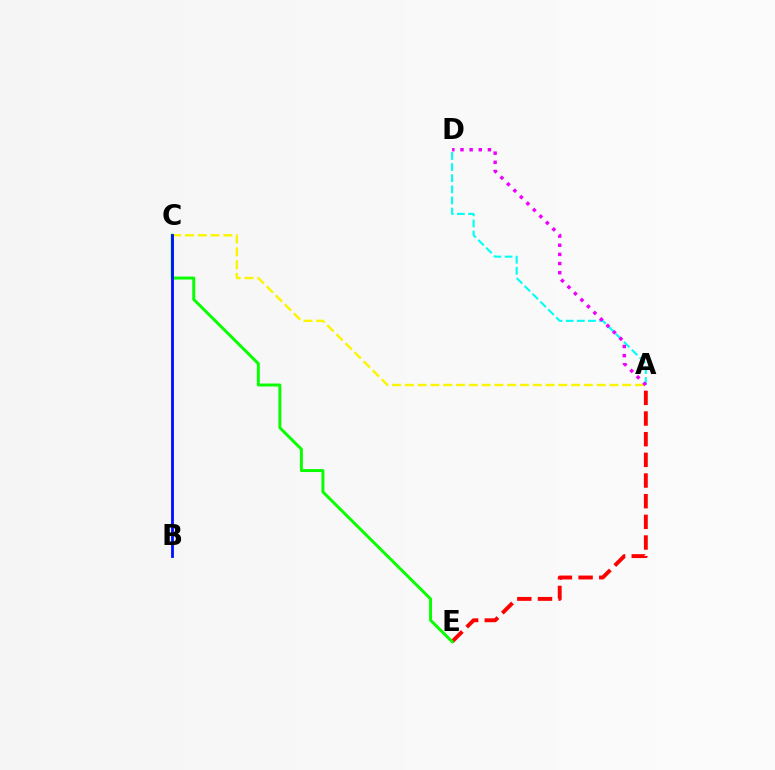{('A', 'E'): [{'color': '#ff0000', 'line_style': 'dashed', 'thickness': 2.81}], ('A', 'C'): [{'color': '#fcf500', 'line_style': 'dashed', 'thickness': 1.74}], ('C', 'E'): [{'color': '#08ff00', 'line_style': 'solid', 'thickness': 2.13}], ('A', 'D'): [{'color': '#00fff6', 'line_style': 'dashed', 'thickness': 1.51}, {'color': '#ee00ff', 'line_style': 'dotted', 'thickness': 2.49}], ('B', 'C'): [{'color': '#0010ff', 'line_style': 'solid', 'thickness': 2.04}]}